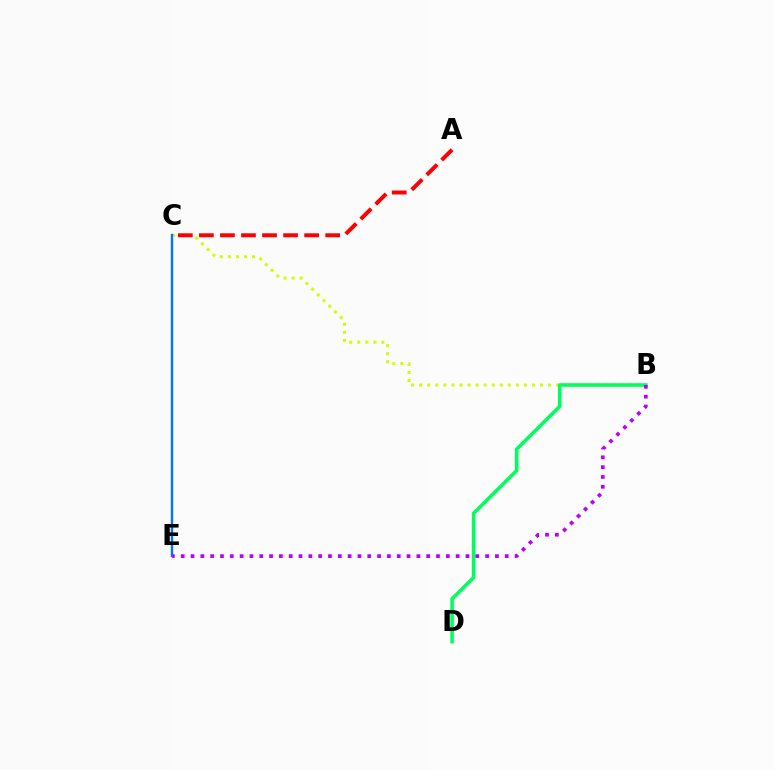{('B', 'C'): [{'color': '#d1ff00', 'line_style': 'dotted', 'thickness': 2.19}], ('B', 'D'): [{'color': '#00ff5c', 'line_style': 'solid', 'thickness': 2.57}], ('A', 'C'): [{'color': '#ff0000', 'line_style': 'dashed', 'thickness': 2.86}], ('C', 'E'): [{'color': '#0074ff', 'line_style': 'solid', 'thickness': 1.71}], ('B', 'E'): [{'color': '#b900ff', 'line_style': 'dotted', 'thickness': 2.67}]}